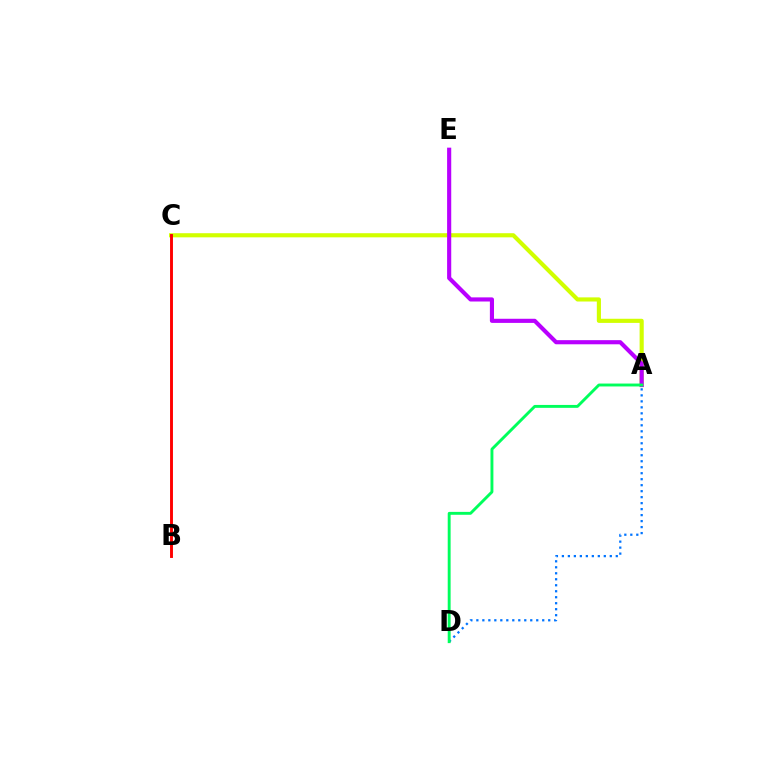{('A', 'D'): [{'color': '#0074ff', 'line_style': 'dotted', 'thickness': 1.63}, {'color': '#00ff5c', 'line_style': 'solid', 'thickness': 2.09}], ('A', 'C'): [{'color': '#d1ff00', 'line_style': 'solid', 'thickness': 2.98}], ('A', 'E'): [{'color': '#b900ff', 'line_style': 'solid', 'thickness': 2.97}], ('B', 'C'): [{'color': '#ff0000', 'line_style': 'solid', 'thickness': 2.09}]}